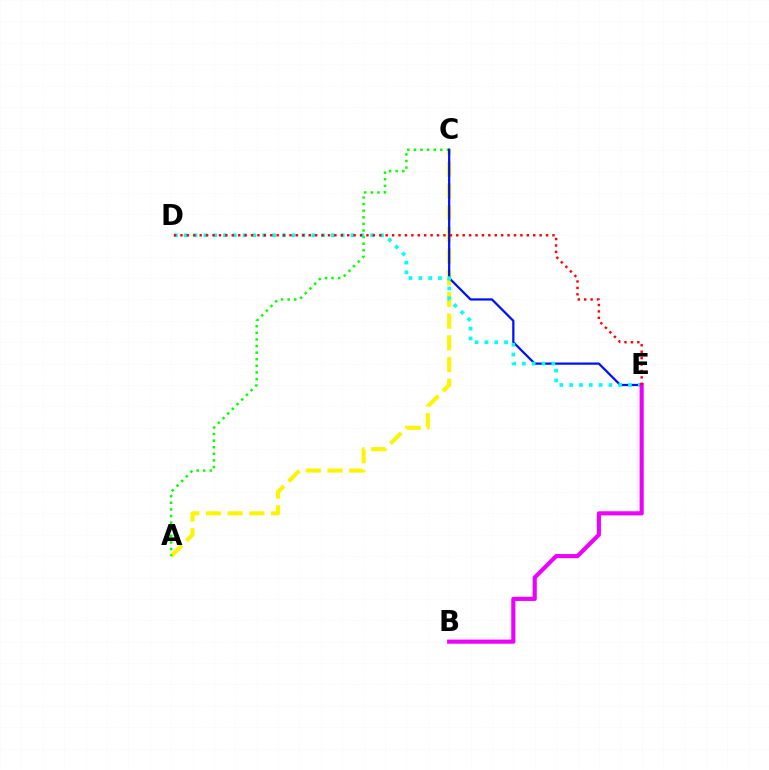{('A', 'C'): [{'color': '#fcf500', 'line_style': 'dashed', 'thickness': 2.95}, {'color': '#08ff00', 'line_style': 'dotted', 'thickness': 1.79}], ('C', 'E'): [{'color': '#0010ff', 'line_style': 'solid', 'thickness': 1.61}], ('D', 'E'): [{'color': '#00fff6', 'line_style': 'dotted', 'thickness': 2.67}, {'color': '#ff0000', 'line_style': 'dotted', 'thickness': 1.74}], ('B', 'E'): [{'color': '#ee00ff', 'line_style': 'solid', 'thickness': 2.97}]}